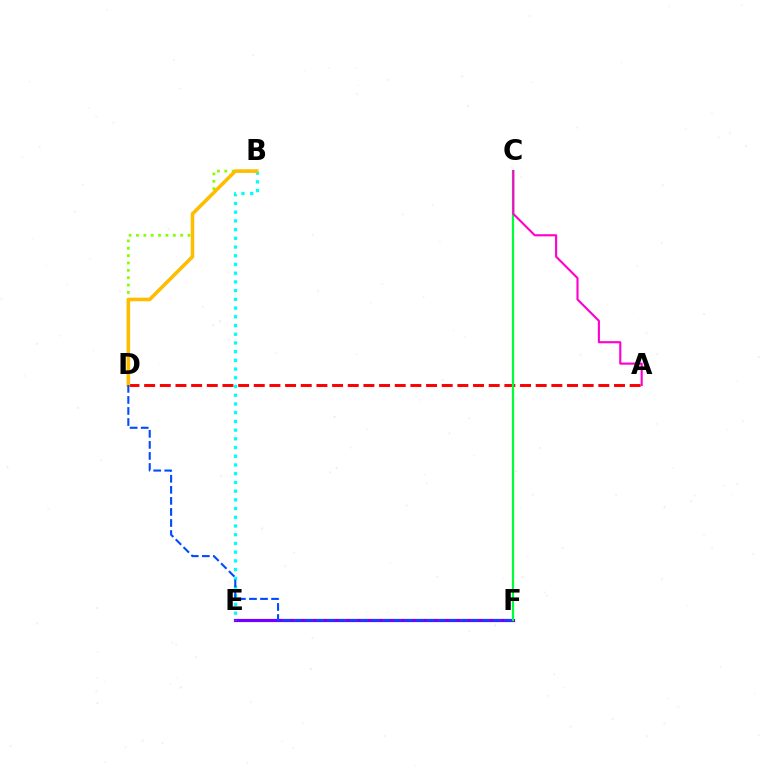{('E', 'F'): [{'color': '#7200ff', 'line_style': 'solid', 'thickness': 2.3}], ('B', 'D'): [{'color': '#84ff00', 'line_style': 'dotted', 'thickness': 2.0}, {'color': '#ffbd00', 'line_style': 'solid', 'thickness': 2.57}], ('A', 'D'): [{'color': '#ff0000', 'line_style': 'dashed', 'thickness': 2.13}], ('B', 'E'): [{'color': '#00fff6', 'line_style': 'dotted', 'thickness': 2.37}], ('C', 'F'): [{'color': '#00ff39', 'line_style': 'solid', 'thickness': 1.61}], ('D', 'F'): [{'color': '#004bff', 'line_style': 'dashed', 'thickness': 1.5}], ('A', 'C'): [{'color': '#ff00cf', 'line_style': 'solid', 'thickness': 1.53}]}